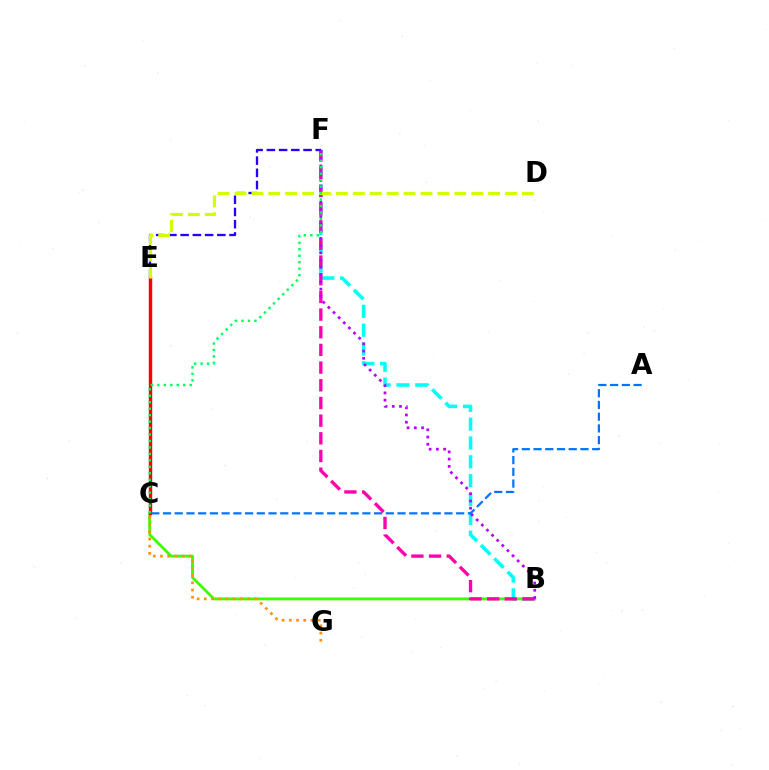{('B', 'F'): [{'color': '#00fff6', 'line_style': 'dashed', 'thickness': 2.56}, {'color': '#ff00ac', 'line_style': 'dashed', 'thickness': 2.4}, {'color': '#b900ff', 'line_style': 'dotted', 'thickness': 1.97}], ('B', 'C'): [{'color': '#3dff00', 'line_style': 'solid', 'thickness': 2.05}], ('C', 'E'): [{'color': '#ff0000', 'line_style': 'solid', 'thickness': 2.46}], ('E', 'F'): [{'color': '#2500ff', 'line_style': 'dashed', 'thickness': 1.66}], ('C', 'G'): [{'color': '#ff9400', 'line_style': 'dotted', 'thickness': 1.96}], ('D', 'E'): [{'color': '#d1ff00', 'line_style': 'dashed', 'thickness': 2.3}], ('A', 'C'): [{'color': '#0074ff', 'line_style': 'dashed', 'thickness': 1.59}], ('C', 'F'): [{'color': '#00ff5c', 'line_style': 'dotted', 'thickness': 1.76}]}